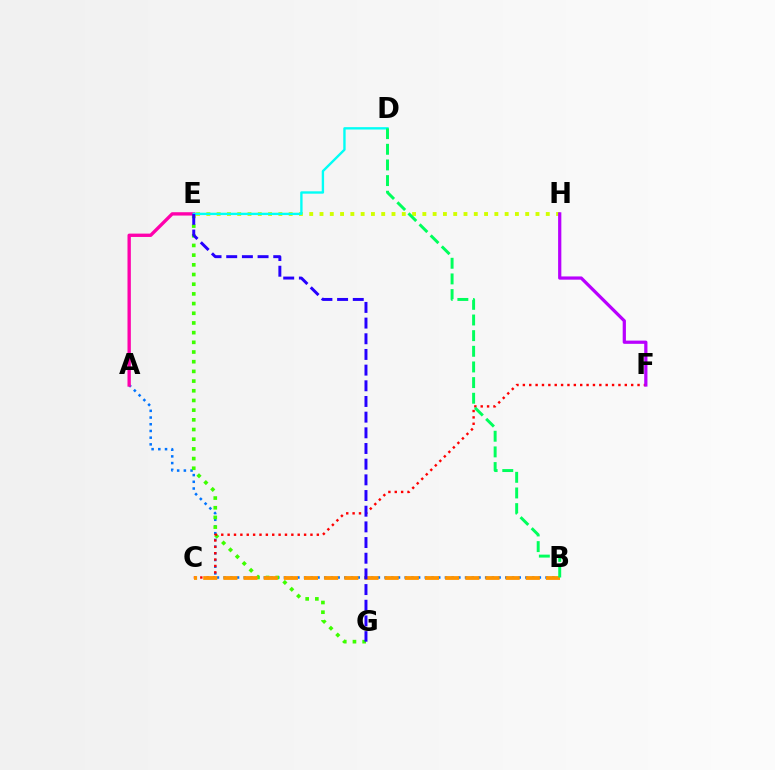{('A', 'B'): [{'color': '#0074ff', 'line_style': 'dotted', 'thickness': 1.82}], ('E', 'H'): [{'color': '#d1ff00', 'line_style': 'dotted', 'thickness': 2.79}], ('E', 'G'): [{'color': '#3dff00', 'line_style': 'dotted', 'thickness': 2.63}, {'color': '#2500ff', 'line_style': 'dashed', 'thickness': 2.13}], ('C', 'F'): [{'color': '#ff0000', 'line_style': 'dotted', 'thickness': 1.73}], ('A', 'E'): [{'color': '#ff00ac', 'line_style': 'solid', 'thickness': 2.41}], ('B', 'C'): [{'color': '#ff9400', 'line_style': 'dashed', 'thickness': 2.74}], ('F', 'H'): [{'color': '#b900ff', 'line_style': 'solid', 'thickness': 2.32}], ('D', 'E'): [{'color': '#00fff6', 'line_style': 'solid', 'thickness': 1.7}], ('B', 'D'): [{'color': '#00ff5c', 'line_style': 'dashed', 'thickness': 2.13}]}